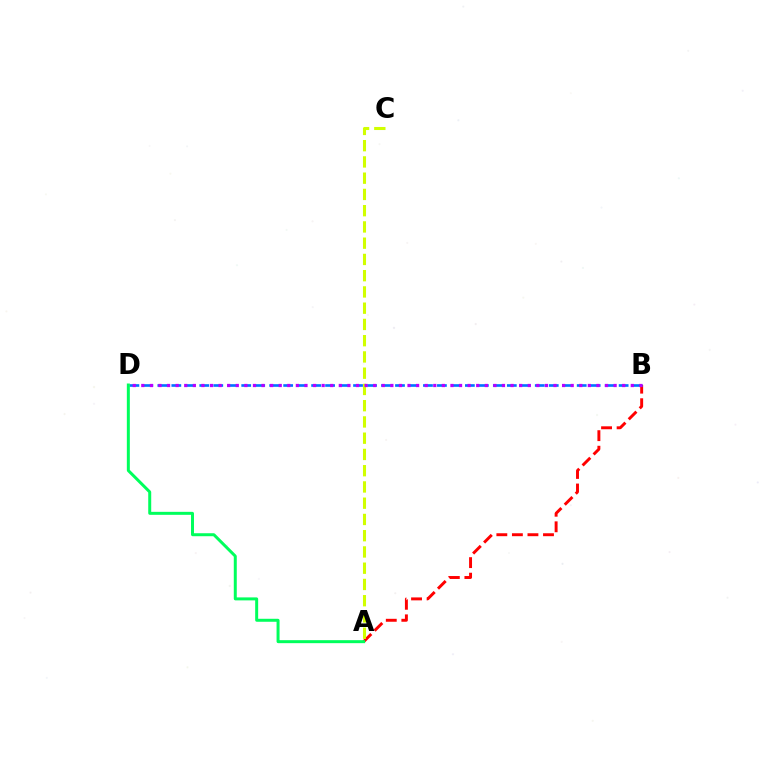{('A', 'B'): [{'color': '#ff0000', 'line_style': 'dashed', 'thickness': 2.11}], ('B', 'D'): [{'color': '#0074ff', 'line_style': 'dashed', 'thickness': 1.9}, {'color': '#b900ff', 'line_style': 'dotted', 'thickness': 2.33}], ('A', 'C'): [{'color': '#d1ff00', 'line_style': 'dashed', 'thickness': 2.21}], ('A', 'D'): [{'color': '#00ff5c', 'line_style': 'solid', 'thickness': 2.15}]}